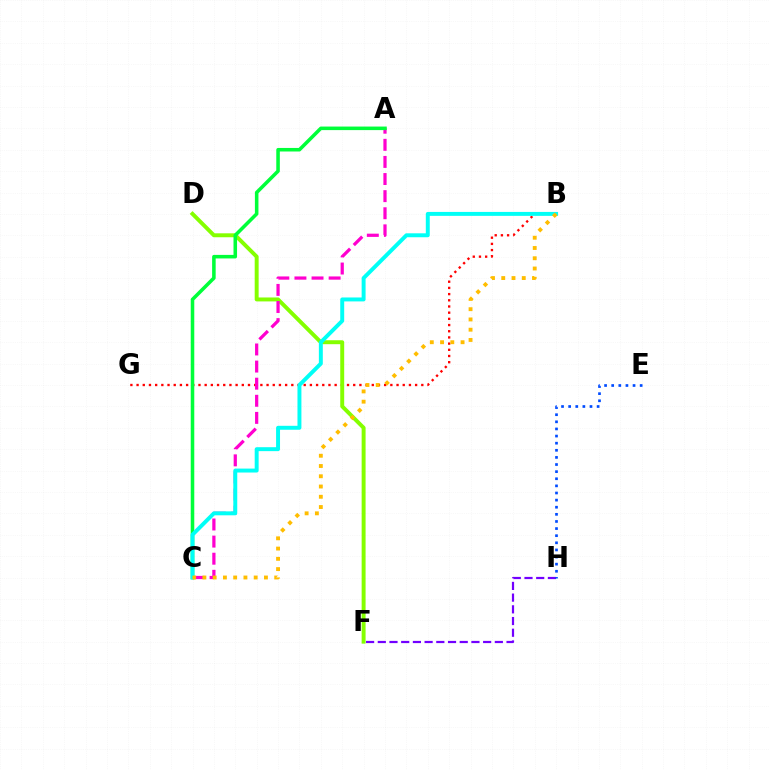{('B', 'G'): [{'color': '#ff0000', 'line_style': 'dotted', 'thickness': 1.68}], ('D', 'F'): [{'color': '#84ff00', 'line_style': 'solid', 'thickness': 2.84}], ('F', 'H'): [{'color': '#7200ff', 'line_style': 'dashed', 'thickness': 1.59}], ('A', 'C'): [{'color': '#ff00cf', 'line_style': 'dashed', 'thickness': 2.32}, {'color': '#00ff39', 'line_style': 'solid', 'thickness': 2.55}], ('B', 'C'): [{'color': '#00fff6', 'line_style': 'solid', 'thickness': 2.84}, {'color': '#ffbd00', 'line_style': 'dotted', 'thickness': 2.79}], ('E', 'H'): [{'color': '#004bff', 'line_style': 'dotted', 'thickness': 1.93}]}